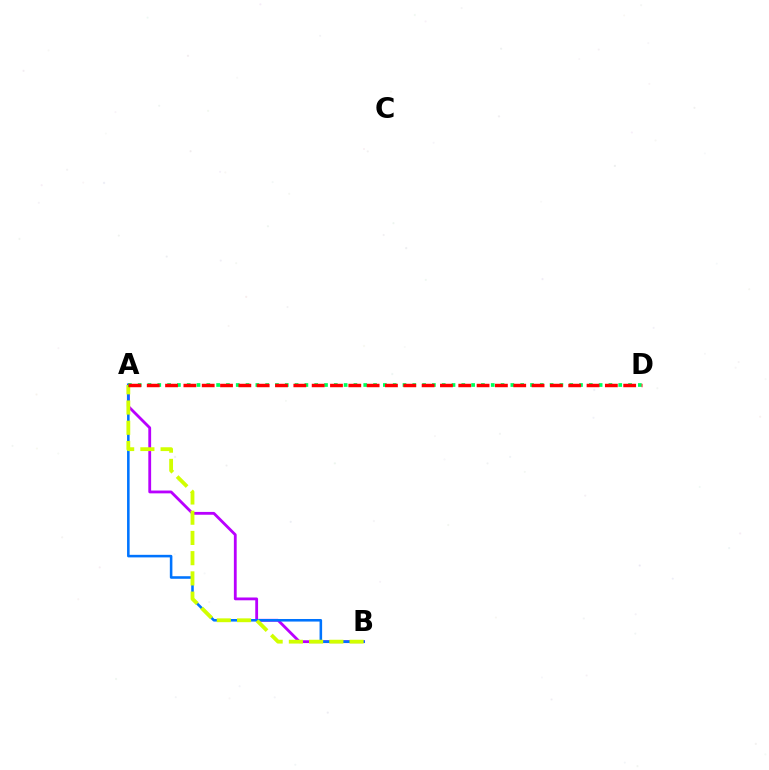{('A', 'B'): [{'color': '#b900ff', 'line_style': 'solid', 'thickness': 2.02}, {'color': '#0074ff', 'line_style': 'solid', 'thickness': 1.85}, {'color': '#d1ff00', 'line_style': 'dashed', 'thickness': 2.75}], ('A', 'D'): [{'color': '#00ff5c', 'line_style': 'dotted', 'thickness': 2.66}, {'color': '#ff0000', 'line_style': 'dashed', 'thickness': 2.49}]}